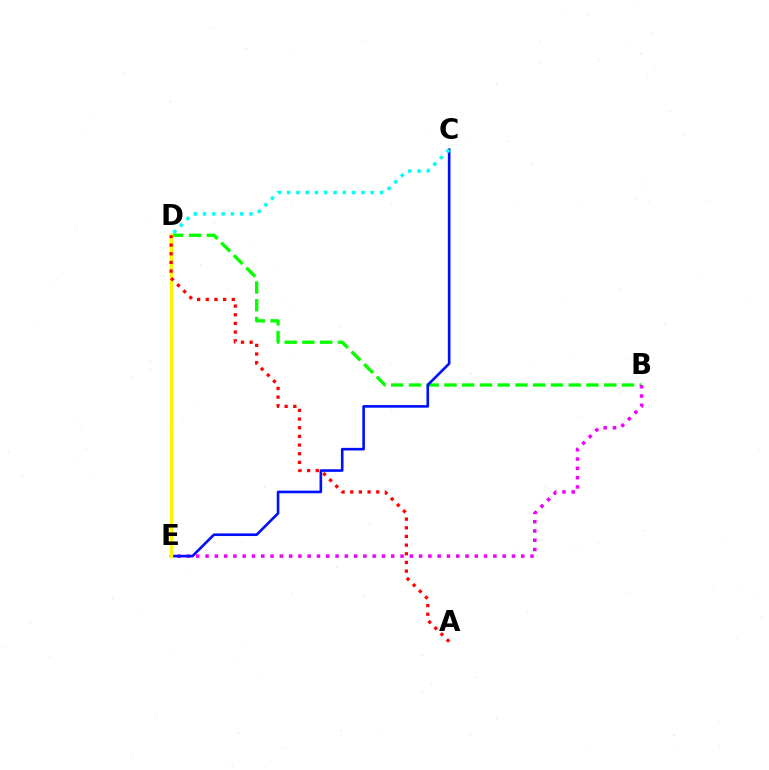{('B', 'D'): [{'color': '#08ff00', 'line_style': 'dashed', 'thickness': 2.41}], ('B', 'E'): [{'color': '#ee00ff', 'line_style': 'dotted', 'thickness': 2.52}], ('C', 'E'): [{'color': '#0010ff', 'line_style': 'solid', 'thickness': 1.89}], ('D', 'E'): [{'color': '#fcf500', 'line_style': 'solid', 'thickness': 2.41}], ('C', 'D'): [{'color': '#00fff6', 'line_style': 'dotted', 'thickness': 2.52}], ('A', 'D'): [{'color': '#ff0000', 'line_style': 'dotted', 'thickness': 2.35}]}